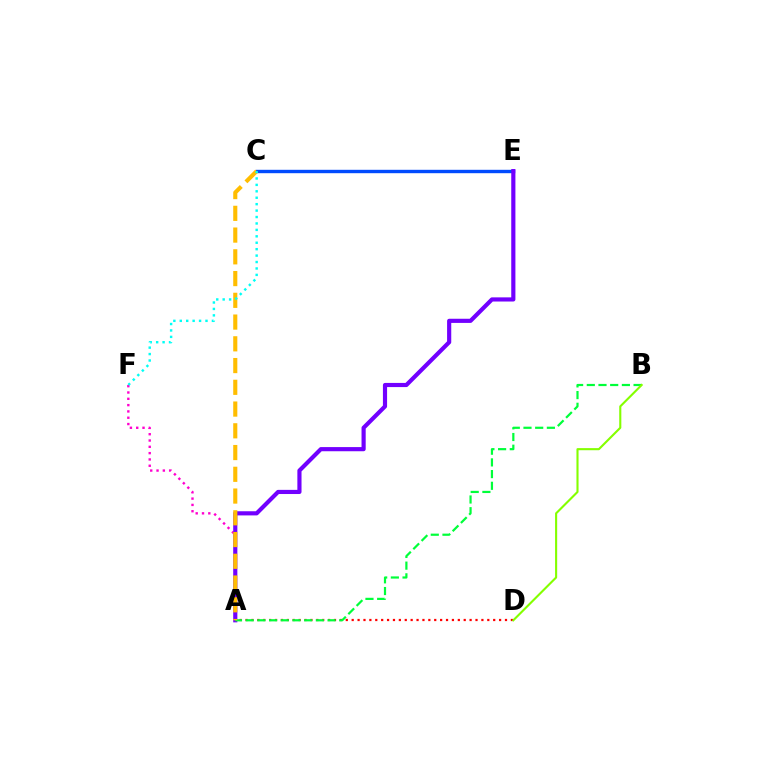{('A', 'F'): [{'color': '#ff00cf', 'line_style': 'dotted', 'thickness': 1.71}], ('C', 'E'): [{'color': '#004bff', 'line_style': 'solid', 'thickness': 2.44}], ('A', 'D'): [{'color': '#ff0000', 'line_style': 'dotted', 'thickness': 1.6}], ('A', 'E'): [{'color': '#7200ff', 'line_style': 'solid', 'thickness': 2.99}], ('A', 'B'): [{'color': '#00ff39', 'line_style': 'dashed', 'thickness': 1.59}], ('B', 'D'): [{'color': '#84ff00', 'line_style': 'solid', 'thickness': 1.52}], ('A', 'C'): [{'color': '#ffbd00', 'line_style': 'dashed', 'thickness': 2.95}], ('C', 'F'): [{'color': '#00fff6', 'line_style': 'dotted', 'thickness': 1.75}]}